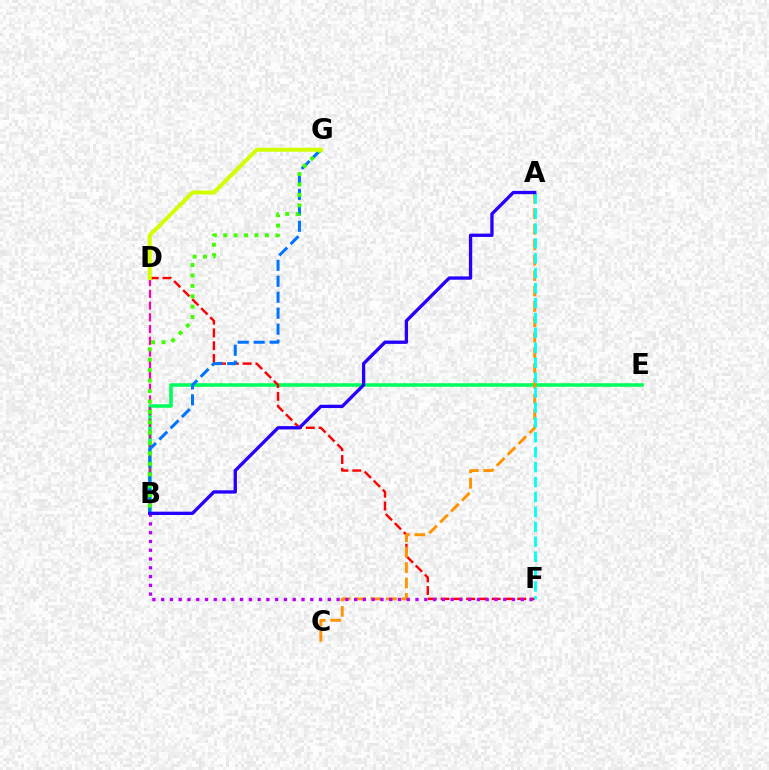{('B', 'E'): [{'color': '#00ff5c', 'line_style': 'solid', 'thickness': 2.57}], ('D', 'F'): [{'color': '#ff0000', 'line_style': 'dashed', 'thickness': 1.74}], ('B', 'D'): [{'color': '#ff00ac', 'line_style': 'dashed', 'thickness': 1.59}], ('B', 'G'): [{'color': '#0074ff', 'line_style': 'dashed', 'thickness': 2.17}, {'color': '#3dff00', 'line_style': 'dotted', 'thickness': 2.83}], ('A', 'C'): [{'color': '#ff9400', 'line_style': 'dashed', 'thickness': 2.1}], ('A', 'F'): [{'color': '#00fff6', 'line_style': 'dashed', 'thickness': 2.03}], ('B', 'F'): [{'color': '#b900ff', 'line_style': 'dotted', 'thickness': 2.38}], ('A', 'B'): [{'color': '#2500ff', 'line_style': 'solid', 'thickness': 2.39}], ('D', 'G'): [{'color': '#d1ff00', 'line_style': 'solid', 'thickness': 2.87}]}